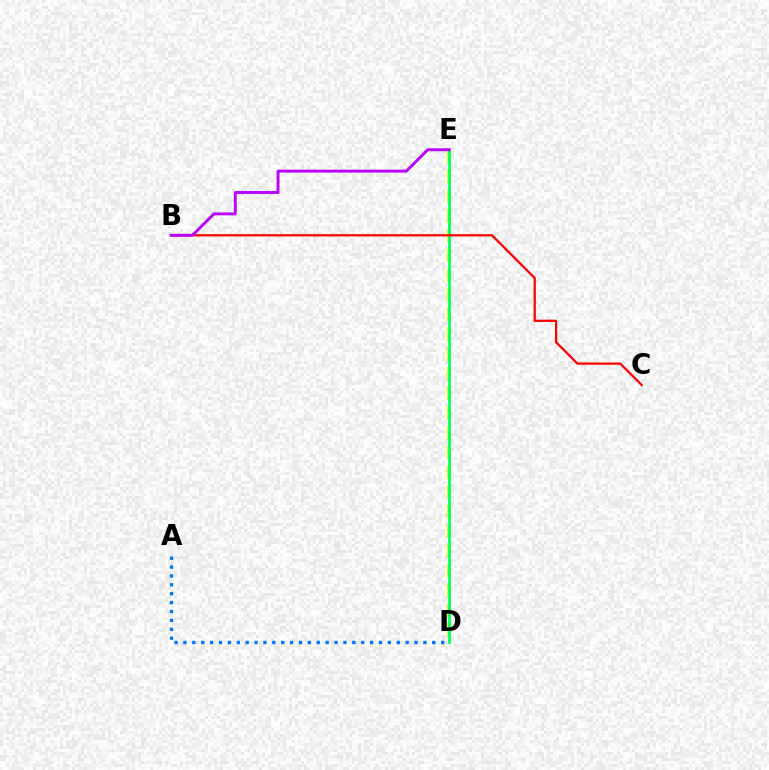{('D', 'E'): [{'color': '#d1ff00', 'line_style': 'dashed', 'thickness': 2.68}, {'color': '#00ff5c', 'line_style': 'solid', 'thickness': 1.94}], ('B', 'C'): [{'color': '#ff0000', 'line_style': 'solid', 'thickness': 1.63}], ('A', 'D'): [{'color': '#0074ff', 'line_style': 'dotted', 'thickness': 2.41}], ('B', 'E'): [{'color': '#b900ff', 'line_style': 'solid', 'thickness': 2.09}]}